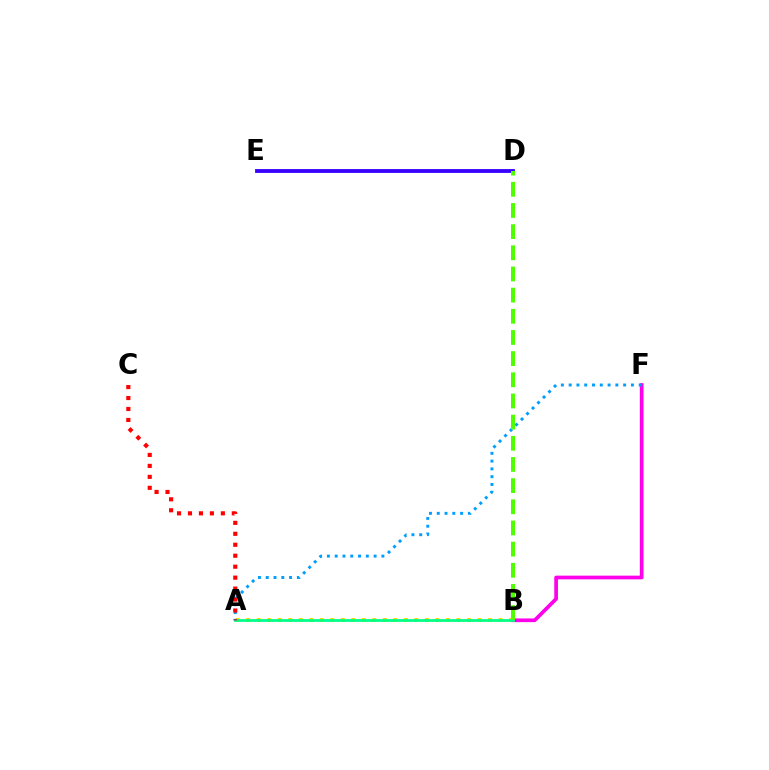{('A', 'B'): [{'color': '#ffd500', 'line_style': 'dotted', 'thickness': 2.86}, {'color': '#00ff86', 'line_style': 'solid', 'thickness': 1.98}], ('D', 'E'): [{'color': '#3700ff', 'line_style': 'solid', 'thickness': 2.76}], ('B', 'F'): [{'color': '#ff00ed', 'line_style': 'solid', 'thickness': 2.66}], ('A', 'F'): [{'color': '#009eff', 'line_style': 'dotted', 'thickness': 2.11}], ('B', 'D'): [{'color': '#4fff00', 'line_style': 'dashed', 'thickness': 2.88}], ('A', 'C'): [{'color': '#ff0000', 'line_style': 'dotted', 'thickness': 2.98}]}